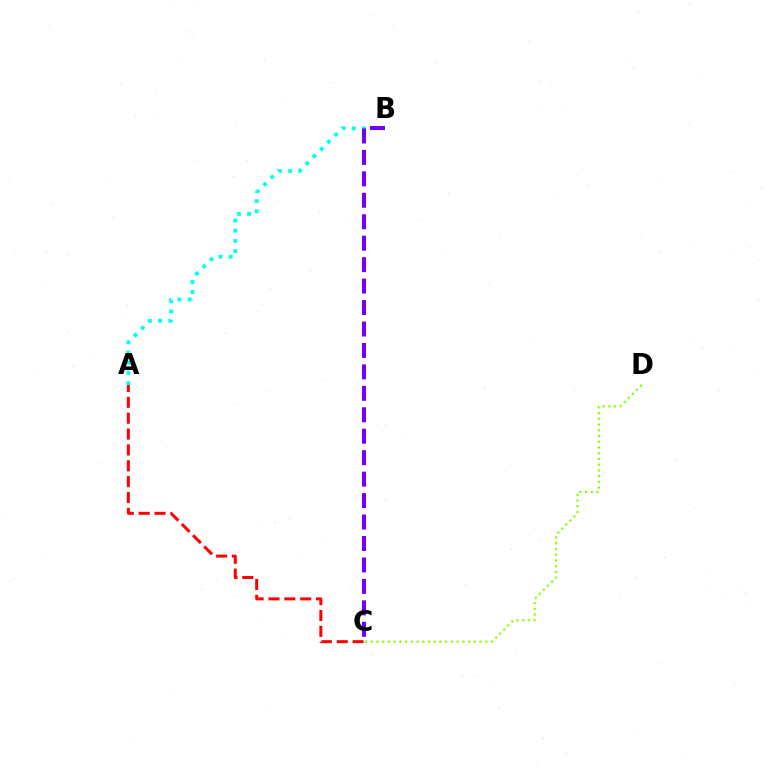{('A', 'C'): [{'color': '#ff0000', 'line_style': 'dashed', 'thickness': 2.15}], ('C', 'D'): [{'color': '#84ff00', 'line_style': 'dotted', 'thickness': 1.56}], ('A', 'B'): [{'color': '#00fff6', 'line_style': 'dotted', 'thickness': 2.77}], ('B', 'C'): [{'color': '#7200ff', 'line_style': 'dashed', 'thickness': 2.91}]}